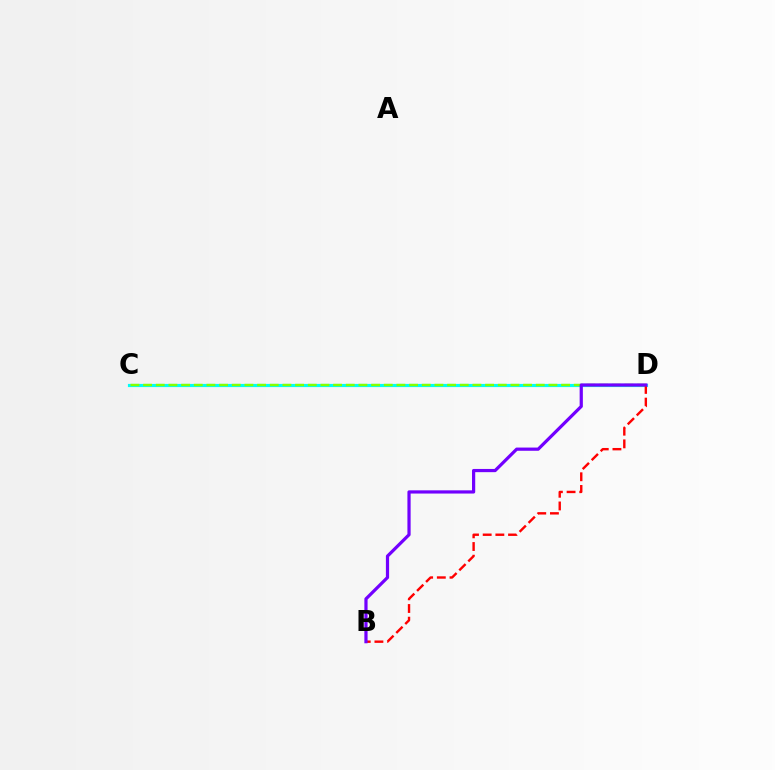{('C', 'D'): [{'color': '#00fff6', 'line_style': 'solid', 'thickness': 2.28}, {'color': '#84ff00', 'line_style': 'dashed', 'thickness': 1.72}], ('B', 'D'): [{'color': '#ff0000', 'line_style': 'dashed', 'thickness': 1.72}, {'color': '#7200ff', 'line_style': 'solid', 'thickness': 2.31}]}